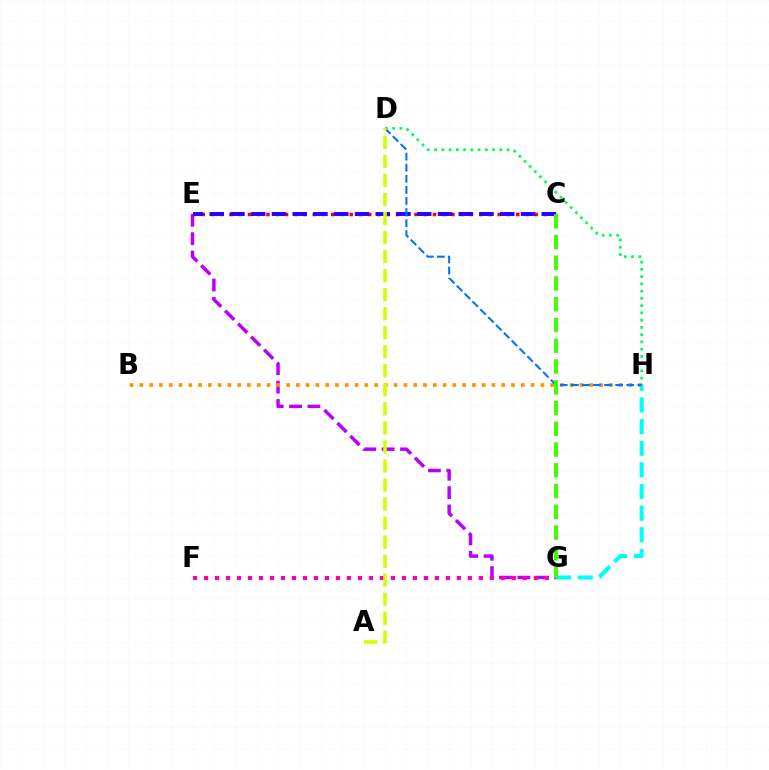{('C', 'E'): [{'color': '#ff0000', 'line_style': 'dotted', 'thickness': 2.51}, {'color': '#2500ff', 'line_style': 'dashed', 'thickness': 2.82}], ('E', 'G'): [{'color': '#b900ff', 'line_style': 'dashed', 'thickness': 2.5}], ('F', 'G'): [{'color': '#ff00ac', 'line_style': 'dotted', 'thickness': 2.99}], ('G', 'H'): [{'color': '#00fff6', 'line_style': 'dashed', 'thickness': 2.94}], ('D', 'H'): [{'color': '#00ff5c', 'line_style': 'dotted', 'thickness': 1.97}, {'color': '#0074ff', 'line_style': 'dashed', 'thickness': 1.51}], ('B', 'H'): [{'color': '#ff9400', 'line_style': 'dotted', 'thickness': 2.66}], ('A', 'D'): [{'color': '#d1ff00', 'line_style': 'dashed', 'thickness': 2.59}], ('C', 'G'): [{'color': '#3dff00', 'line_style': 'dashed', 'thickness': 2.82}]}